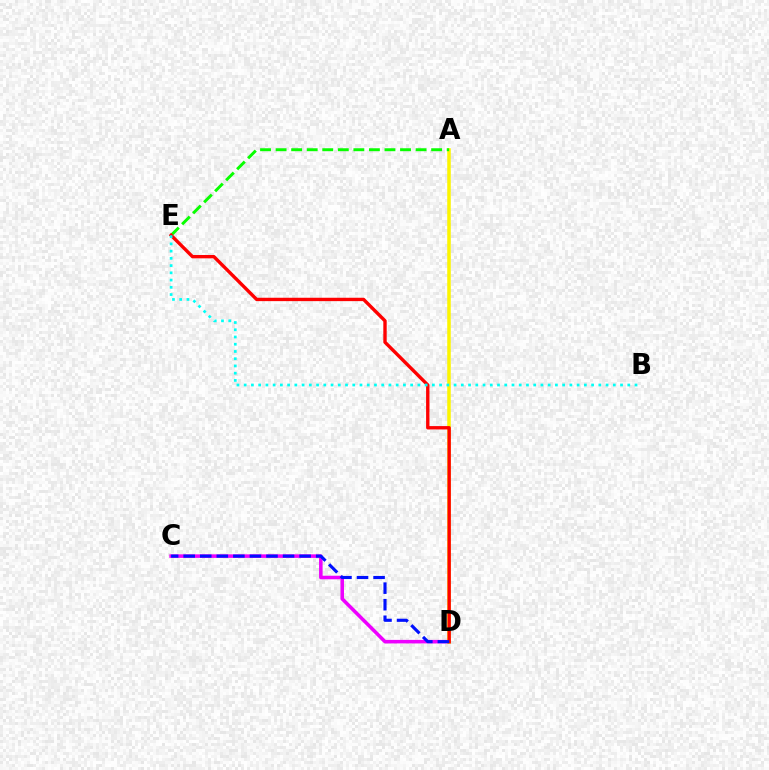{('C', 'D'): [{'color': '#ee00ff', 'line_style': 'solid', 'thickness': 2.55}, {'color': '#0010ff', 'line_style': 'dashed', 'thickness': 2.25}], ('A', 'D'): [{'color': '#fcf500', 'line_style': 'solid', 'thickness': 2.54}], ('A', 'E'): [{'color': '#08ff00', 'line_style': 'dashed', 'thickness': 2.11}], ('D', 'E'): [{'color': '#ff0000', 'line_style': 'solid', 'thickness': 2.43}], ('B', 'E'): [{'color': '#00fff6', 'line_style': 'dotted', 'thickness': 1.97}]}